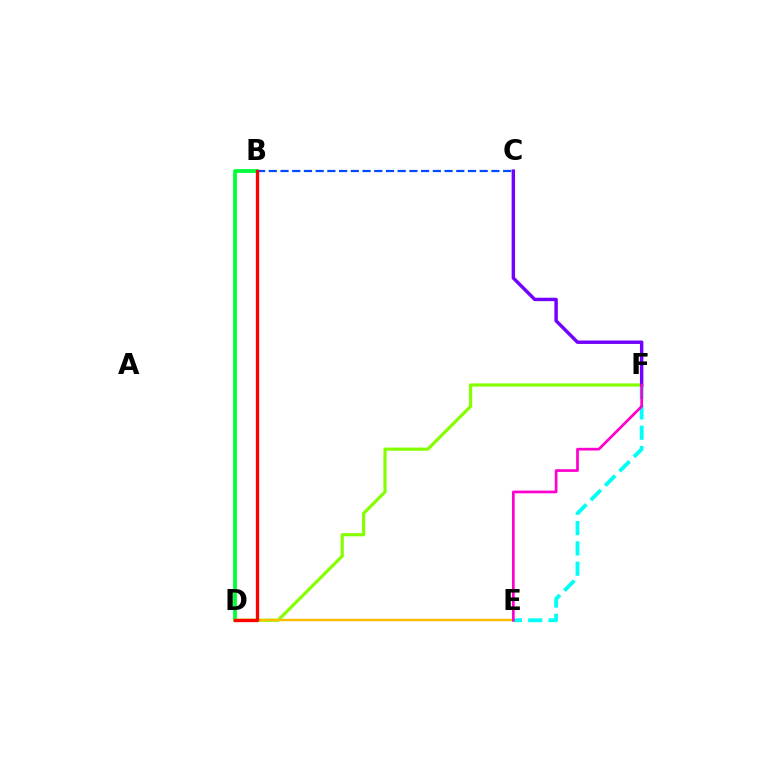{('B', 'C'): [{'color': '#004bff', 'line_style': 'dashed', 'thickness': 1.59}], ('B', 'D'): [{'color': '#00ff39', 'line_style': 'solid', 'thickness': 2.72}, {'color': '#ff0000', 'line_style': 'solid', 'thickness': 2.38}], ('D', 'F'): [{'color': '#84ff00', 'line_style': 'solid', 'thickness': 2.29}], ('E', 'F'): [{'color': '#00fff6', 'line_style': 'dashed', 'thickness': 2.76}, {'color': '#ff00cf', 'line_style': 'solid', 'thickness': 1.96}], ('C', 'F'): [{'color': '#7200ff', 'line_style': 'solid', 'thickness': 2.46}], ('D', 'E'): [{'color': '#ffbd00', 'line_style': 'solid', 'thickness': 1.75}]}